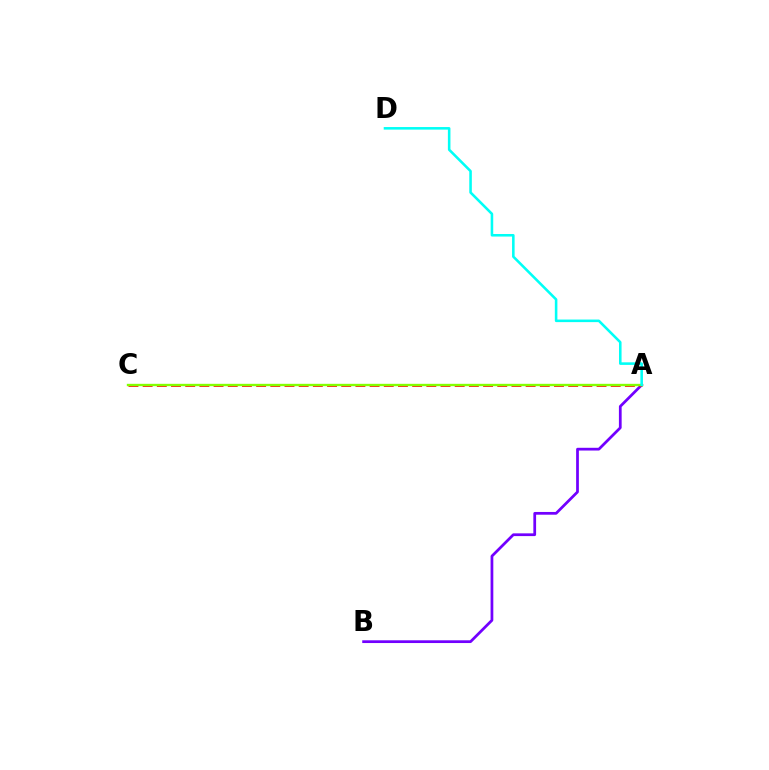{('A', 'B'): [{'color': '#7200ff', 'line_style': 'solid', 'thickness': 1.98}], ('A', 'C'): [{'color': '#ff0000', 'line_style': 'dashed', 'thickness': 1.93}, {'color': '#84ff00', 'line_style': 'solid', 'thickness': 1.7}], ('A', 'D'): [{'color': '#00fff6', 'line_style': 'solid', 'thickness': 1.85}]}